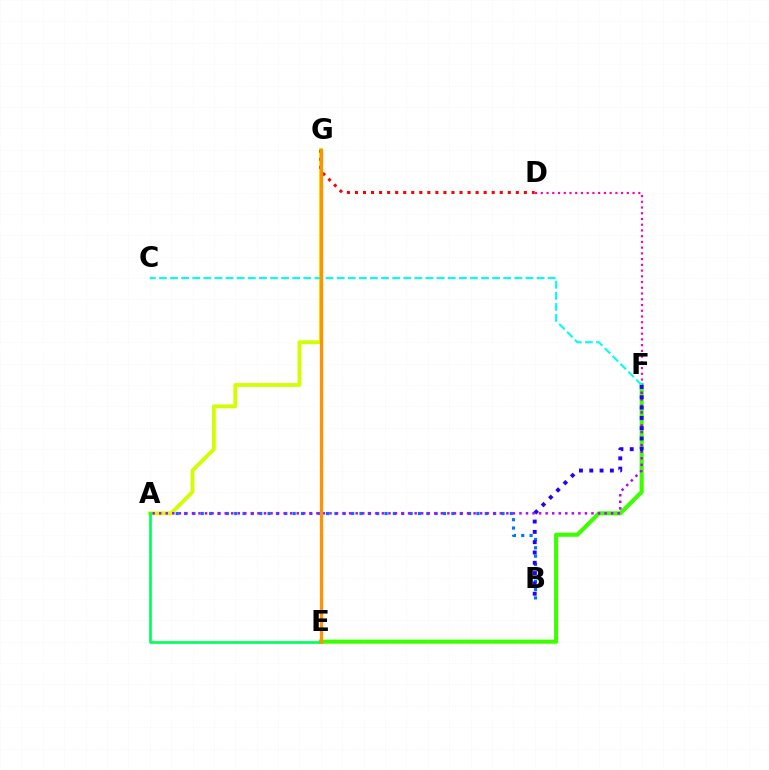{('A', 'B'): [{'color': '#0074ff', 'line_style': 'dotted', 'thickness': 2.27}], ('A', 'G'): [{'color': '#d1ff00', 'line_style': 'solid', 'thickness': 2.74}], ('E', 'F'): [{'color': '#3dff00', 'line_style': 'solid', 'thickness': 2.96}], ('A', 'F'): [{'color': '#b900ff', 'line_style': 'dotted', 'thickness': 1.78}], ('D', 'F'): [{'color': '#ff00ac', 'line_style': 'dotted', 'thickness': 1.56}], ('C', 'F'): [{'color': '#00fff6', 'line_style': 'dashed', 'thickness': 1.51}], ('D', 'G'): [{'color': '#ff0000', 'line_style': 'dotted', 'thickness': 2.19}], ('B', 'F'): [{'color': '#2500ff', 'line_style': 'dotted', 'thickness': 2.8}], ('A', 'E'): [{'color': '#00ff5c', 'line_style': 'solid', 'thickness': 1.95}], ('E', 'G'): [{'color': '#ff9400', 'line_style': 'solid', 'thickness': 2.38}]}